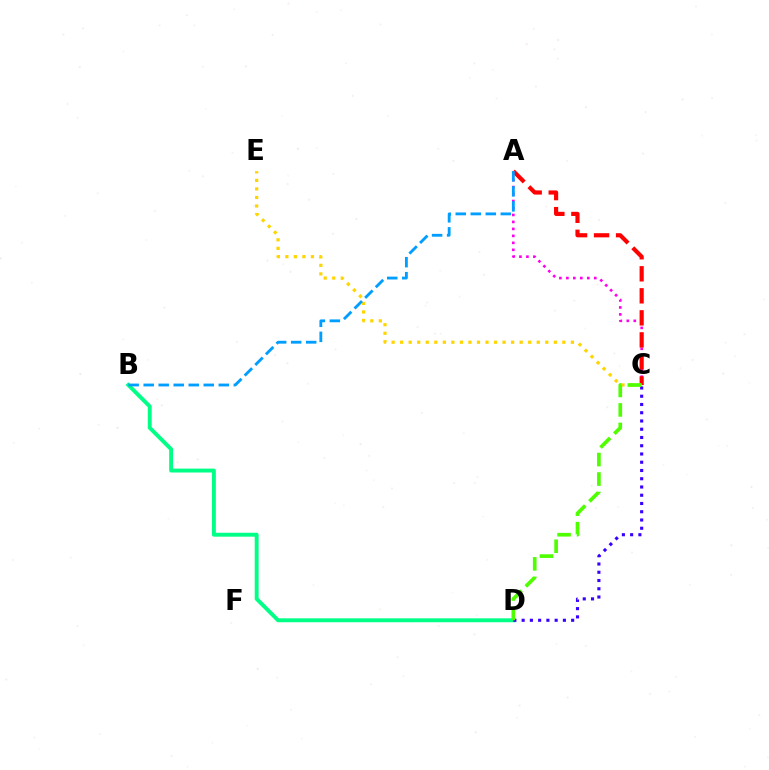{('B', 'D'): [{'color': '#00ff86', 'line_style': 'solid', 'thickness': 2.82}], ('A', 'C'): [{'color': '#ff00ed', 'line_style': 'dotted', 'thickness': 1.89}, {'color': '#ff0000', 'line_style': 'dashed', 'thickness': 2.99}], ('C', 'E'): [{'color': '#ffd500', 'line_style': 'dotted', 'thickness': 2.32}], ('C', 'D'): [{'color': '#3700ff', 'line_style': 'dotted', 'thickness': 2.24}, {'color': '#4fff00', 'line_style': 'dashed', 'thickness': 2.65}], ('A', 'B'): [{'color': '#009eff', 'line_style': 'dashed', 'thickness': 2.04}]}